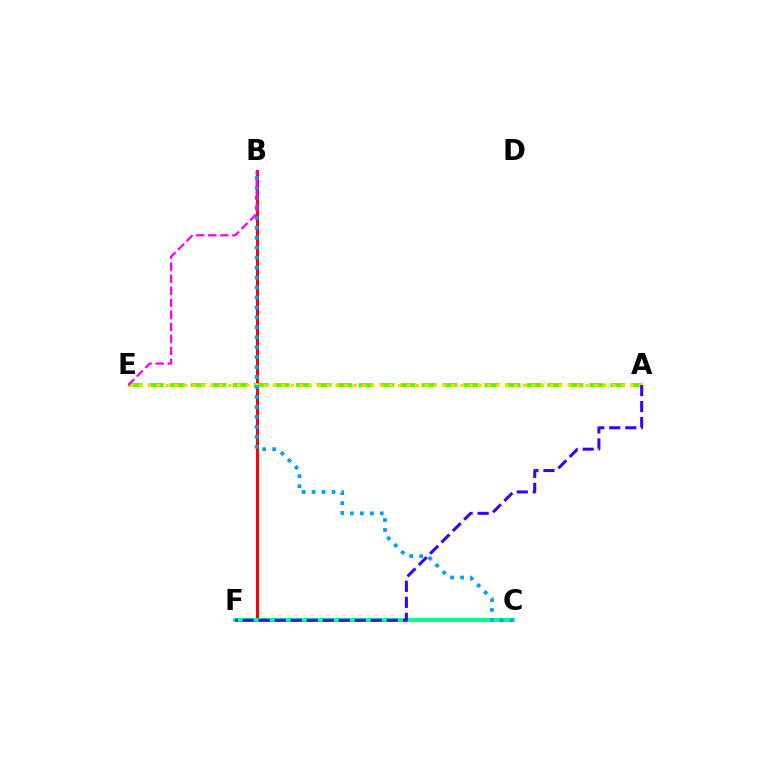{('B', 'F'): [{'color': '#ff0000', 'line_style': 'solid', 'thickness': 2.12}], ('A', 'E'): [{'color': '#4fff00', 'line_style': 'dashed', 'thickness': 2.85}, {'color': '#ffd500', 'line_style': 'dotted', 'thickness': 2.43}], ('C', 'F'): [{'color': '#00ff86', 'line_style': 'solid', 'thickness': 2.81}], ('A', 'F'): [{'color': '#3700ff', 'line_style': 'dashed', 'thickness': 2.18}], ('B', 'C'): [{'color': '#009eff', 'line_style': 'dotted', 'thickness': 2.7}], ('B', 'E'): [{'color': '#ff00ed', 'line_style': 'dashed', 'thickness': 1.63}]}